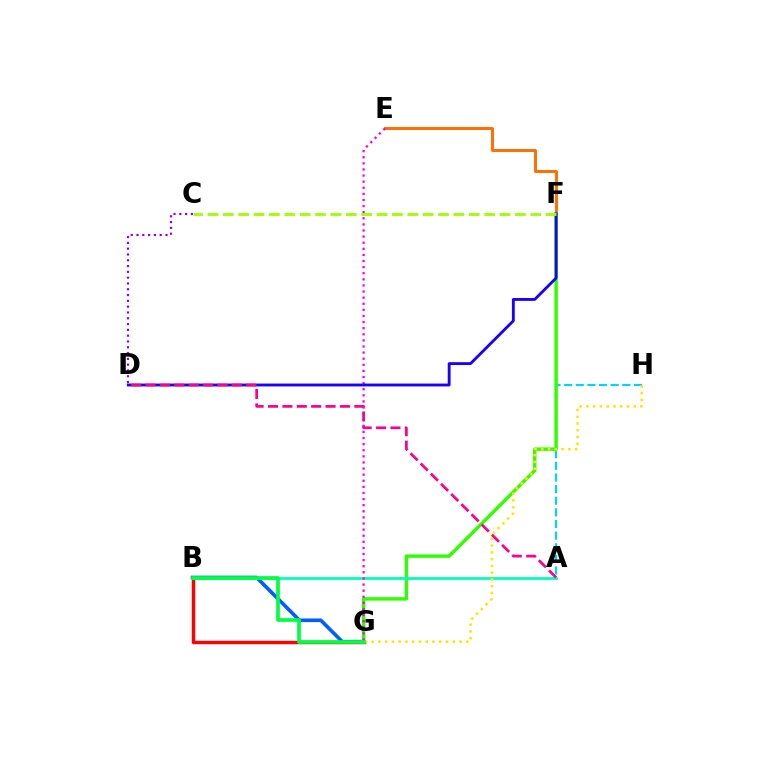{('A', 'H'): [{'color': '#00d3ff', 'line_style': 'dashed', 'thickness': 1.58}], ('B', 'G'): [{'color': '#005dff', 'line_style': 'solid', 'thickness': 2.62}, {'color': '#ff0000', 'line_style': 'solid', 'thickness': 2.48}, {'color': '#00ff45', 'line_style': 'solid', 'thickness': 2.65}], ('E', 'F'): [{'color': '#ff7000', 'line_style': 'solid', 'thickness': 2.14}], ('F', 'G'): [{'color': '#31ff00', 'line_style': 'solid', 'thickness': 2.48}], ('C', 'D'): [{'color': '#8a00ff', 'line_style': 'dotted', 'thickness': 1.58}], ('A', 'B'): [{'color': '#00ffbb', 'line_style': 'solid', 'thickness': 1.97}], ('G', 'H'): [{'color': '#ffe600', 'line_style': 'dotted', 'thickness': 1.84}], ('E', 'G'): [{'color': '#fa00f9', 'line_style': 'dotted', 'thickness': 1.66}], ('D', 'F'): [{'color': '#1900ff', 'line_style': 'solid', 'thickness': 2.05}], ('A', 'D'): [{'color': '#ff0088', 'line_style': 'dashed', 'thickness': 1.95}], ('C', 'F'): [{'color': '#a2ff00', 'line_style': 'dashed', 'thickness': 2.09}]}